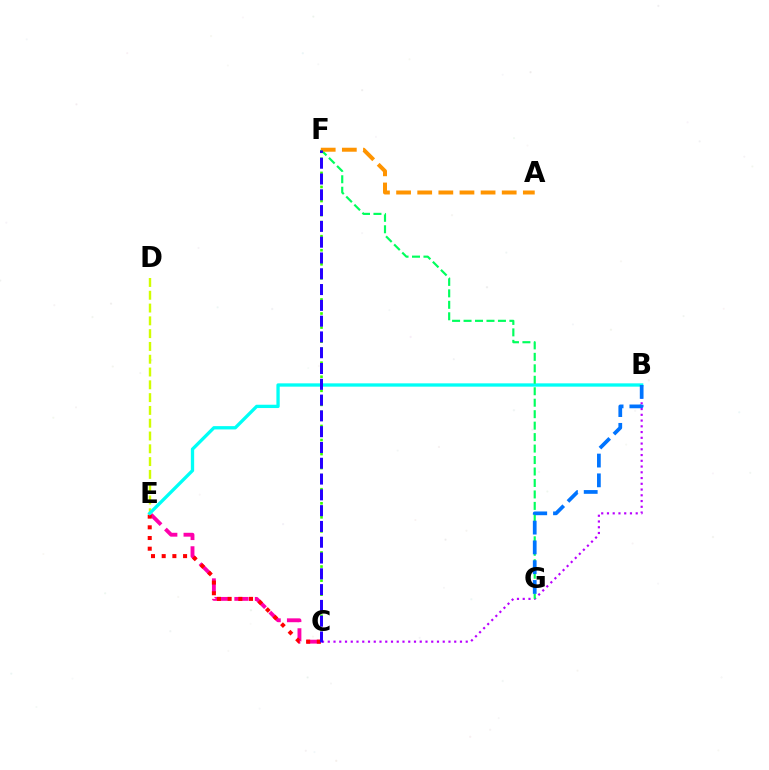{('C', 'E'): [{'color': '#ff00ac', 'line_style': 'dashed', 'thickness': 2.78}, {'color': '#ff0000', 'line_style': 'dotted', 'thickness': 2.9}], ('D', 'E'): [{'color': '#d1ff00', 'line_style': 'dashed', 'thickness': 1.74}], ('B', 'E'): [{'color': '#00fff6', 'line_style': 'solid', 'thickness': 2.38}], ('B', 'C'): [{'color': '#b900ff', 'line_style': 'dotted', 'thickness': 1.56}], ('F', 'G'): [{'color': '#00ff5c', 'line_style': 'dashed', 'thickness': 1.56}], ('A', 'F'): [{'color': '#ff9400', 'line_style': 'dashed', 'thickness': 2.87}], ('C', 'F'): [{'color': '#3dff00', 'line_style': 'dotted', 'thickness': 1.91}, {'color': '#2500ff', 'line_style': 'dashed', 'thickness': 2.15}], ('B', 'G'): [{'color': '#0074ff', 'line_style': 'dashed', 'thickness': 2.69}]}